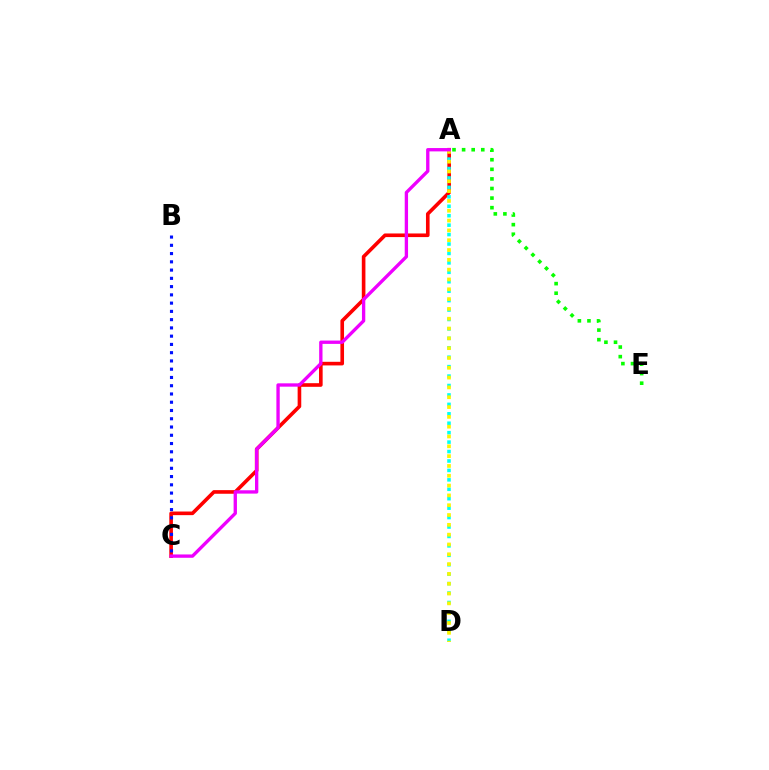{('A', 'C'): [{'color': '#ff0000', 'line_style': 'solid', 'thickness': 2.61}, {'color': '#ee00ff', 'line_style': 'solid', 'thickness': 2.4}], ('A', 'D'): [{'color': '#00fff6', 'line_style': 'dotted', 'thickness': 2.56}, {'color': '#fcf500', 'line_style': 'dotted', 'thickness': 2.67}], ('A', 'E'): [{'color': '#08ff00', 'line_style': 'dotted', 'thickness': 2.61}], ('B', 'C'): [{'color': '#0010ff', 'line_style': 'dotted', 'thickness': 2.24}]}